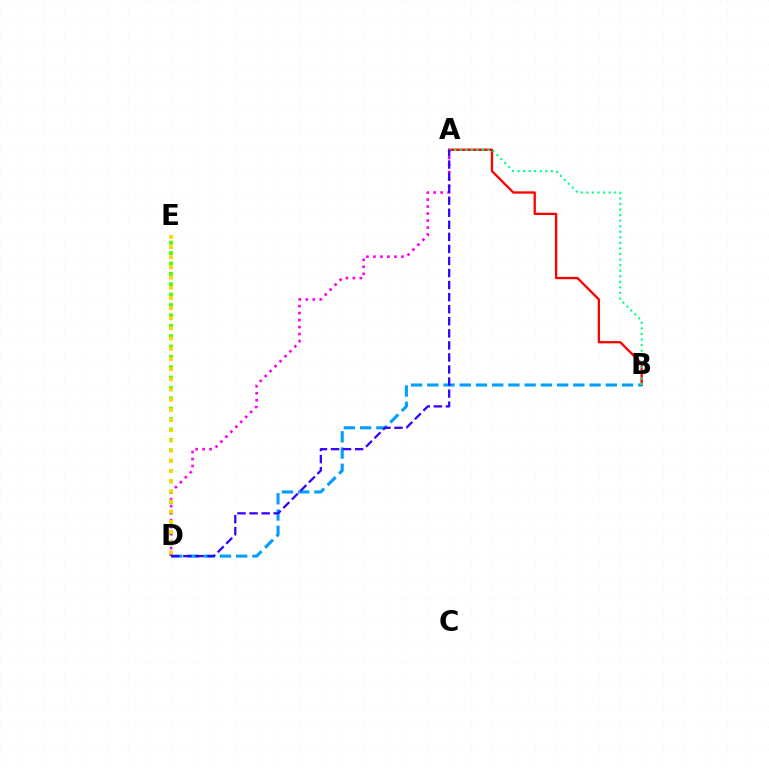{('D', 'E'): [{'color': '#4fff00', 'line_style': 'dotted', 'thickness': 2.82}, {'color': '#ffd500', 'line_style': 'dotted', 'thickness': 2.76}], ('A', 'B'): [{'color': '#ff0000', 'line_style': 'solid', 'thickness': 1.66}, {'color': '#00ff86', 'line_style': 'dotted', 'thickness': 1.51}], ('B', 'D'): [{'color': '#009eff', 'line_style': 'dashed', 'thickness': 2.2}], ('A', 'D'): [{'color': '#ff00ed', 'line_style': 'dotted', 'thickness': 1.9}, {'color': '#3700ff', 'line_style': 'dashed', 'thickness': 1.64}]}